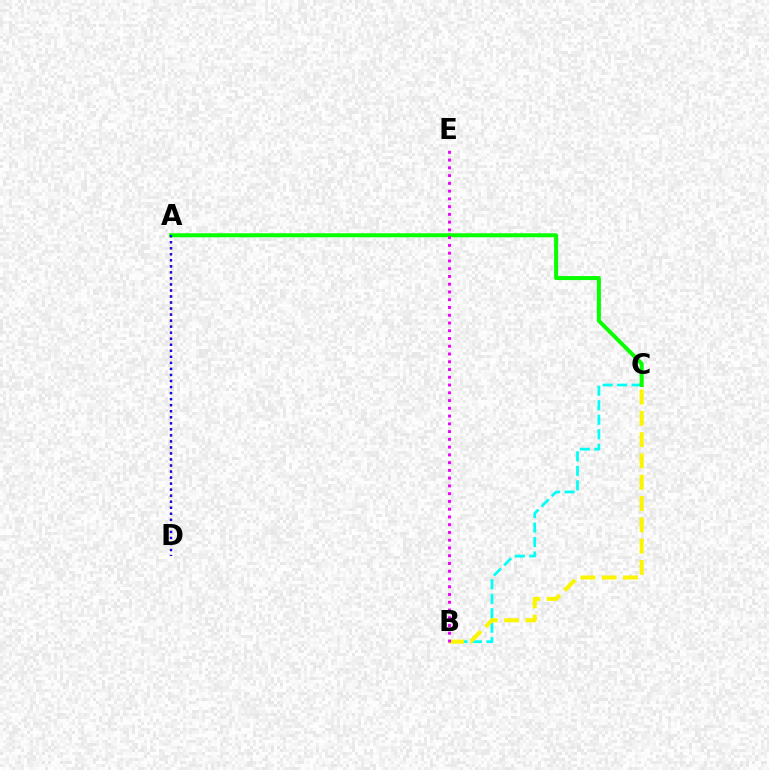{('A', 'D'): [{'color': '#ff0000', 'line_style': 'dotted', 'thickness': 1.64}, {'color': '#0010ff', 'line_style': 'dotted', 'thickness': 1.64}], ('B', 'C'): [{'color': '#00fff6', 'line_style': 'dashed', 'thickness': 1.97}, {'color': '#fcf500', 'line_style': 'dashed', 'thickness': 2.89}], ('A', 'C'): [{'color': '#08ff00', 'line_style': 'solid', 'thickness': 2.88}], ('B', 'E'): [{'color': '#ee00ff', 'line_style': 'dotted', 'thickness': 2.11}]}